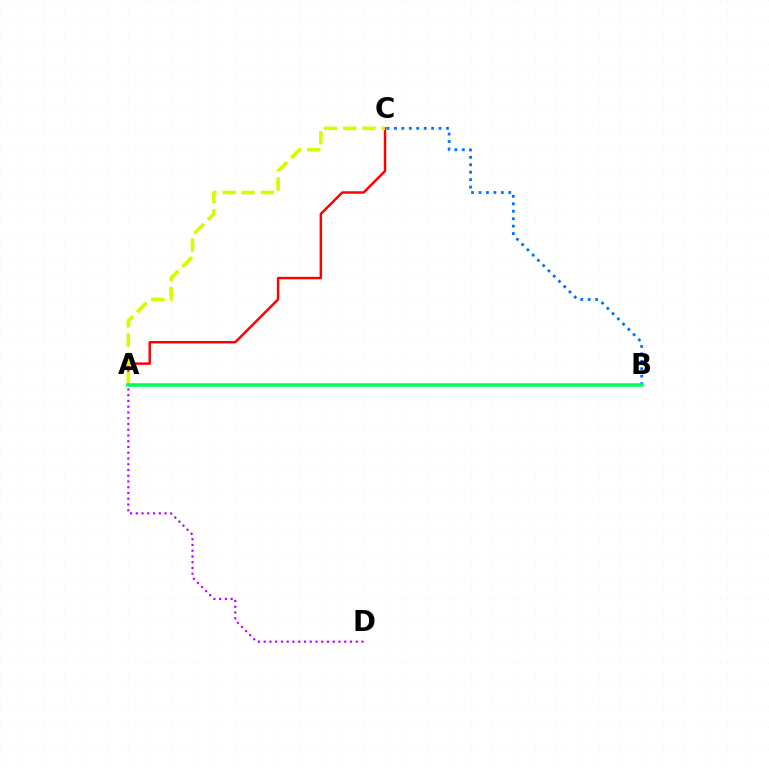{('A', 'D'): [{'color': '#b900ff', 'line_style': 'dotted', 'thickness': 1.56}], ('B', 'C'): [{'color': '#0074ff', 'line_style': 'dotted', 'thickness': 2.02}], ('A', 'C'): [{'color': '#ff0000', 'line_style': 'solid', 'thickness': 1.77}, {'color': '#d1ff00', 'line_style': 'dashed', 'thickness': 2.6}], ('A', 'B'): [{'color': '#00ff5c', 'line_style': 'solid', 'thickness': 2.56}]}